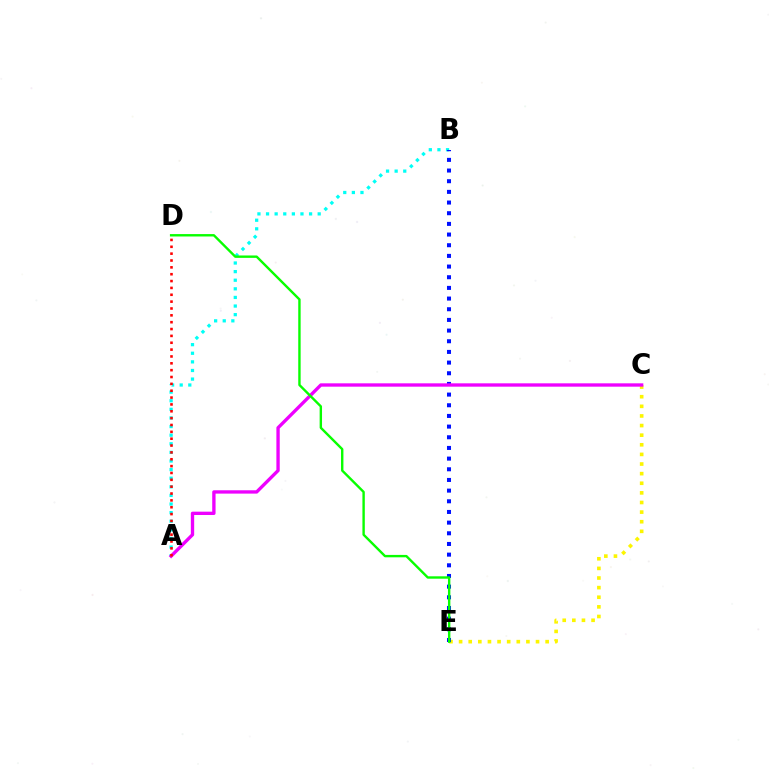{('C', 'E'): [{'color': '#fcf500', 'line_style': 'dotted', 'thickness': 2.61}], ('A', 'B'): [{'color': '#00fff6', 'line_style': 'dotted', 'thickness': 2.34}], ('B', 'E'): [{'color': '#0010ff', 'line_style': 'dotted', 'thickness': 2.9}], ('A', 'C'): [{'color': '#ee00ff', 'line_style': 'solid', 'thickness': 2.41}], ('D', 'E'): [{'color': '#08ff00', 'line_style': 'solid', 'thickness': 1.72}], ('A', 'D'): [{'color': '#ff0000', 'line_style': 'dotted', 'thickness': 1.86}]}